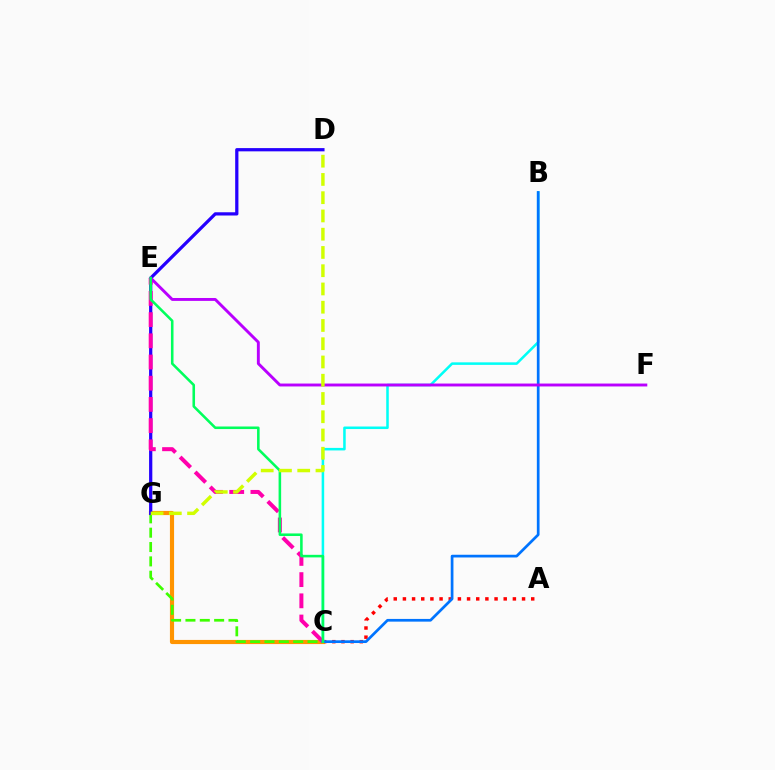{('A', 'C'): [{'color': '#ff0000', 'line_style': 'dotted', 'thickness': 2.49}], ('C', 'G'): [{'color': '#ff9400', 'line_style': 'solid', 'thickness': 2.99}, {'color': '#3dff00', 'line_style': 'dashed', 'thickness': 1.95}], ('B', 'C'): [{'color': '#00fff6', 'line_style': 'solid', 'thickness': 1.82}, {'color': '#0074ff', 'line_style': 'solid', 'thickness': 1.95}], ('D', 'G'): [{'color': '#2500ff', 'line_style': 'solid', 'thickness': 2.33}, {'color': '#d1ff00', 'line_style': 'dashed', 'thickness': 2.48}], ('C', 'E'): [{'color': '#ff00ac', 'line_style': 'dashed', 'thickness': 2.88}, {'color': '#00ff5c', 'line_style': 'solid', 'thickness': 1.85}], ('E', 'F'): [{'color': '#b900ff', 'line_style': 'solid', 'thickness': 2.1}]}